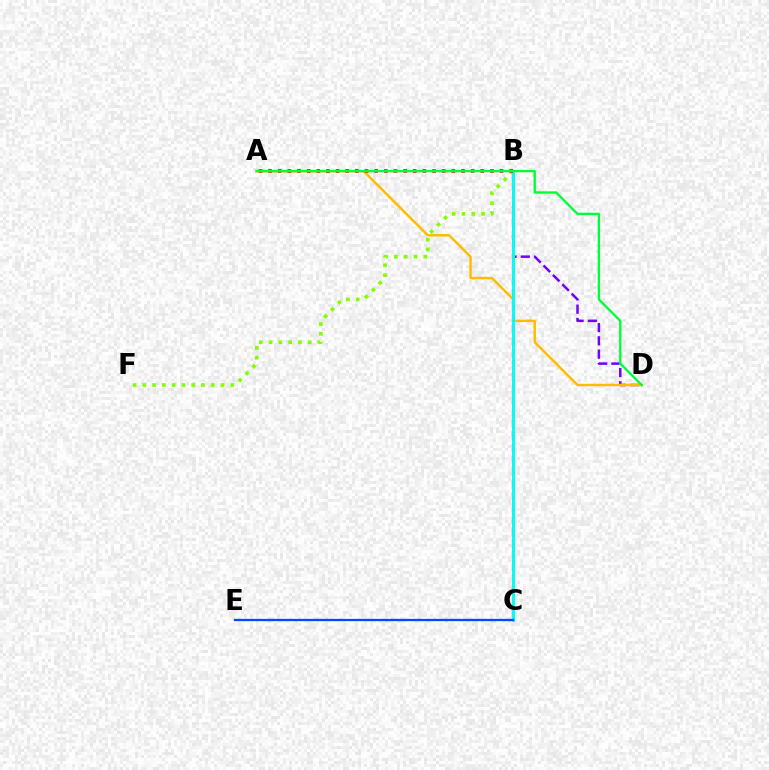{('B', 'C'): [{'color': '#ff00cf', 'line_style': 'dashed', 'thickness': 1.61}, {'color': '#00fff6', 'line_style': 'solid', 'thickness': 2.12}], ('B', 'D'): [{'color': '#7200ff', 'line_style': 'dashed', 'thickness': 1.8}], ('B', 'F'): [{'color': '#84ff00', 'line_style': 'dotted', 'thickness': 2.66}], ('A', 'D'): [{'color': '#ffbd00', 'line_style': 'solid', 'thickness': 1.78}, {'color': '#00ff39', 'line_style': 'solid', 'thickness': 1.69}], ('C', 'E'): [{'color': '#004bff', 'line_style': 'solid', 'thickness': 1.67}], ('A', 'B'): [{'color': '#ff0000', 'line_style': 'dotted', 'thickness': 2.62}]}